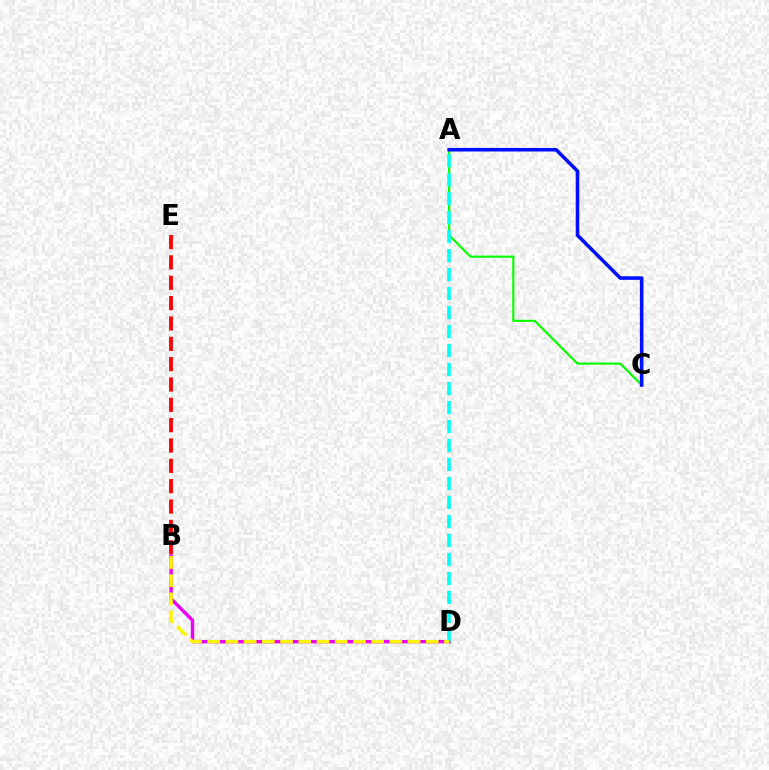{('B', 'E'): [{'color': '#ff0000', 'line_style': 'dashed', 'thickness': 2.76}], ('B', 'D'): [{'color': '#ee00ff', 'line_style': 'solid', 'thickness': 2.45}, {'color': '#fcf500', 'line_style': 'dashed', 'thickness': 2.47}], ('A', 'C'): [{'color': '#08ff00', 'line_style': 'solid', 'thickness': 1.56}, {'color': '#0010ff', 'line_style': 'solid', 'thickness': 2.57}], ('A', 'D'): [{'color': '#00fff6', 'line_style': 'dashed', 'thickness': 2.58}]}